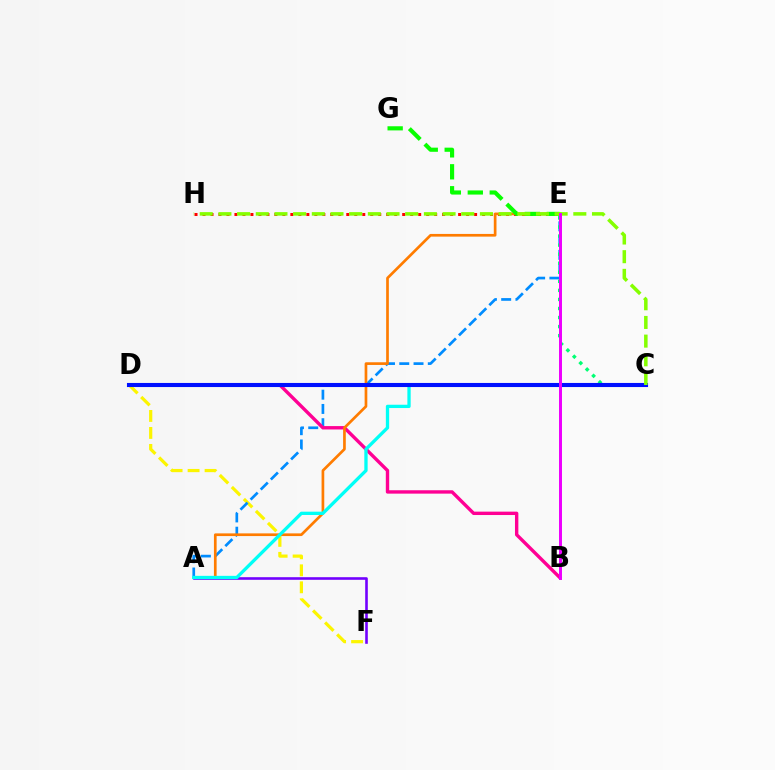{('D', 'F'): [{'color': '#fcf500', 'line_style': 'dashed', 'thickness': 2.31}], ('E', 'H'): [{'color': '#ff0000', 'line_style': 'dotted', 'thickness': 2.17}], ('A', 'E'): [{'color': '#008cff', 'line_style': 'dashed', 'thickness': 1.94}, {'color': '#ff7c00', 'line_style': 'solid', 'thickness': 1.94}], ('B', 'D'): [{'color': '#ff0094', 'line_style': 'solid', 'thickness': 2.44}], ('C', 'E'): [{'color': '#00ff74', 'line_style': 'dotted', 'thickness': 2.46}], ('A', 'F'): [{'color': '#7200ff', 'line_style': 'solid', 'thickness': 1.88}], ('A', 'C'): [{'color': '#00fff6', 'line_style': 'solid', 'thickness': 2.38}], ('C', 'D'): [{'color': '#0010ff', 'line_style': 'solid', 'thickness': 2.95}], ('E', 'G'): [{'color': '#08ff00', 'line_style': 'dashed', 'thickness': 2.98}], ('C', 'H'): [{'color': '#84ff00', 'line_style': 'dashed', 'thickness': 2.54}], ('B', 'E'): [{'color': '#ee00ff', 'line_style': 'solid', 'thickness': 2.14}]}